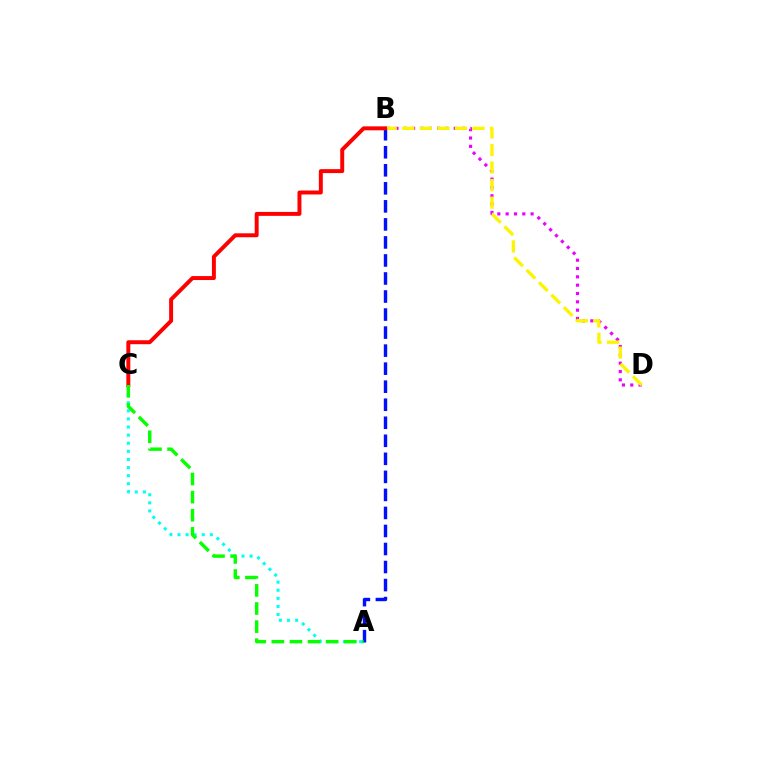{('B', 'D'): [{'color': '#ee00ff', 'line_style': 'dotted', 'thickness': 2.26}, {'color': '#fcf500', 'line_style': 'dashed', 'thickness': 2.38}], ('A', 'C'): [{'color': '#00fff6', 'line_style': 'dotted', 'thickness': 2.2}, {'color': '#08ff00', 'line_style': 'dashed', 'thickness': 2.46}], ('A', 'B'): [{'color': '#0010ff', 'line_style': 'dashed', 'thickness': 2.45}], ('B', 'C'): [{'color': '#ff0000', 'line_style': 'solid', 'thickness': 2.85}]}